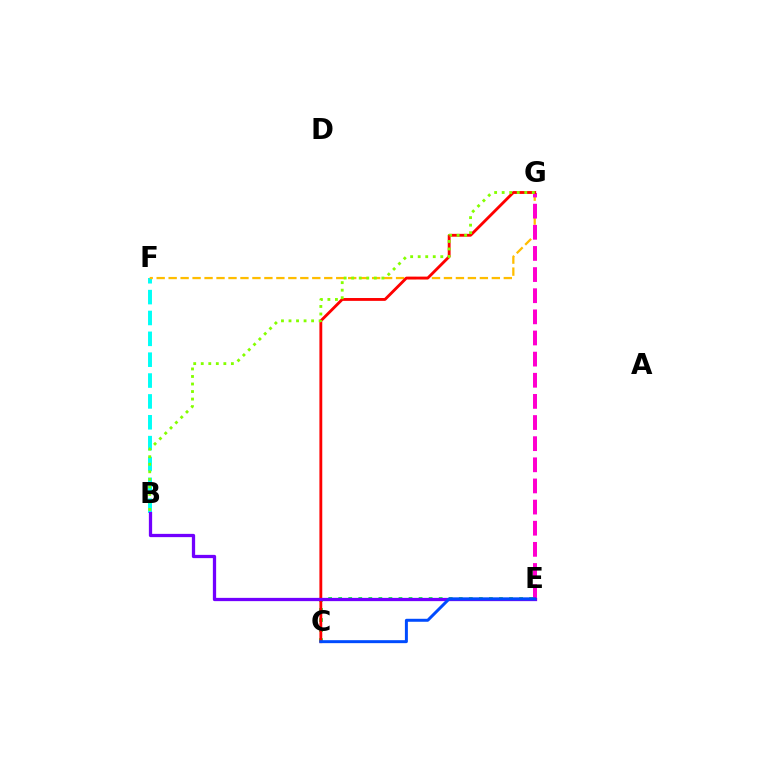{('B', 'F'): [{'color': '#00fff6', 'line_style': 'dashed', 'thickness': 2.83}], ('F', 'G'): [{'color': '#ffbd00', 'line_style': 'dashed', 'thickness': 1.63}], ('C', 'E'): [{'color': '#00ff39', 'line_style': 'dotted', 'thickness': 2.73}, {'color': '#004bff', 'line_style': 'solid', 'thickness': 2.14}], ('E', 'G'): [{'color': '#ff00cf', 'line_style': 'dashed', 'thickness': 2.87}], ('C', 'G'): [{'color': '#ff0000', 'line_style': 'solid', 'thickness': 2.05}], ('B', 'G'): [{'color': '#84ff00', 'line_style': 'dotted', 'thickness': 2.05}], ('B', 'E'): [{'color': '#7200ff', 'line_style': 'solid', 'thickness': 2.35}]}